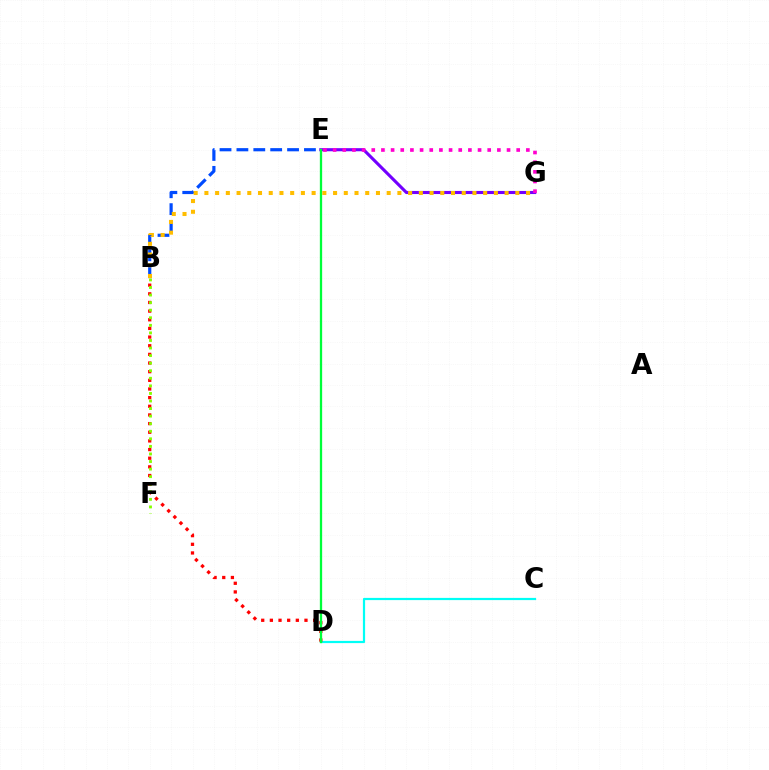{('C', 'D'): [{'color': '#00fff6', 'line_style': 'solid', 'thickness': 1.59}], ('B', 'E'): [{'color': '#004bff', 'line_style': 'dashed', 'thickness': 2.29}], ('B', 'D'): [{'color': '#ff0000', 'line_style': 'dotted', 'thickness': 2.35}], ('E', 'G'): [{'color': '#7200ff', 'line_style': 'solid', 'thickness': 2.23}, {'color': '#ff00cf', 'line_style': 'dotted', 'thickness': 2.63}], ('D', 'E'): [{'color': '#00ff39', 'line_style': 'solid', 'thickness': 1.66}], ('B', 'F'): [{'color': '#84ff00', 'line_style': 'dotted', 'thickness': 2.06}], ('B', 'G'): [{'color': '#ffbd00', 'line_style': 'dotted', 'thickness': 2.91}]}